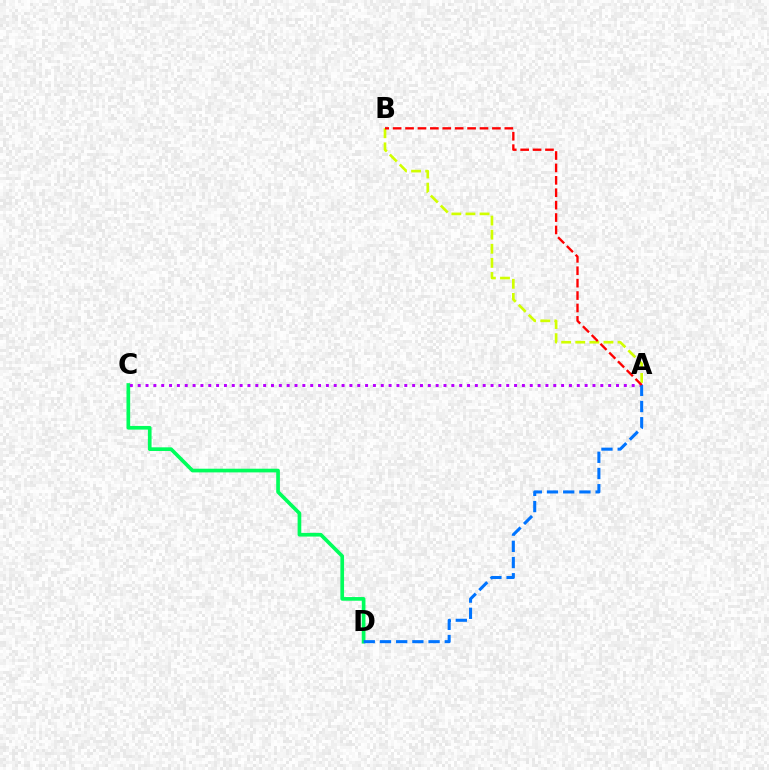{('C', 'D'): [{'color': '#00ff5c', 'line_style': 'solid', 'thickness': 2.65}], ('A', 'C'): [{'color': '#b900ff', 'line_style': 'dotted', 'thickness': 2.13}], ('A', 'D'): [{'color': '#0074ff', 'line_style': 'dashed', 'thickness': 2.2}], ('A', 'B'): [{'color': '#d1ff00', 'line_style': 'dashed', 'thickness': 1.92}, {'color': '#ff0000', 'line_style': 'dashed', 'thickness': 1.69}]}